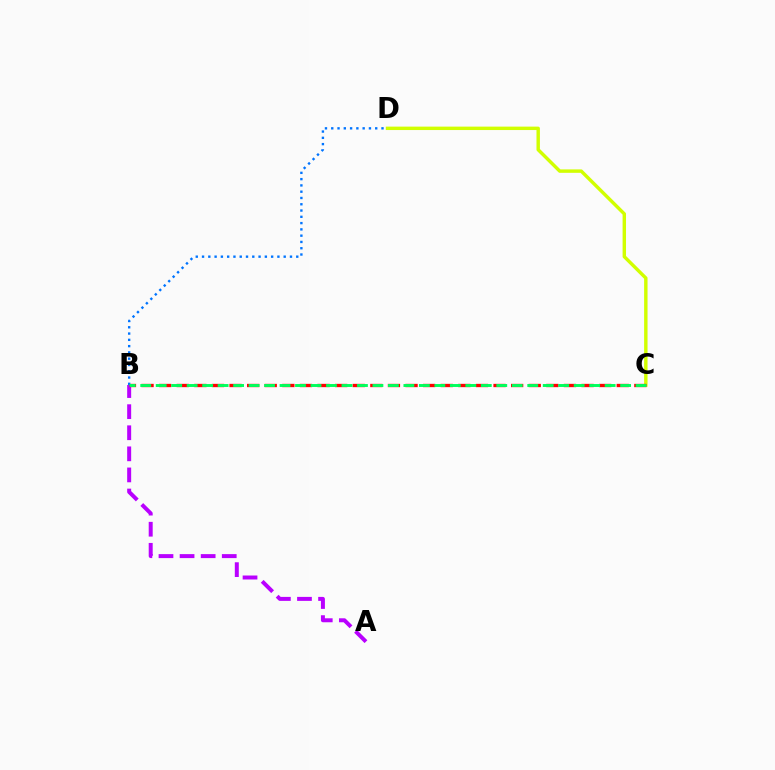{('C', 'D'): [{'color': '#d1ff00', 'line_style': 'solid', 'thickness': 2.46}], ('A', 'B'): [{'color': '#b900ff', 'line_style': 'dashed', 'thickness': 2.86}], ('B', 'C'): [{'color': '#ff0000', 'line_style': 'dashed', 'thickness': 2.39}, {'color': '#00ff5c', 'line_style': 'dashed', 'thickness': 2.1}], ('B', 'D'): [{'color': '#0074ff', 'line_style': 'dotted', 'thickness': 1.71}]}